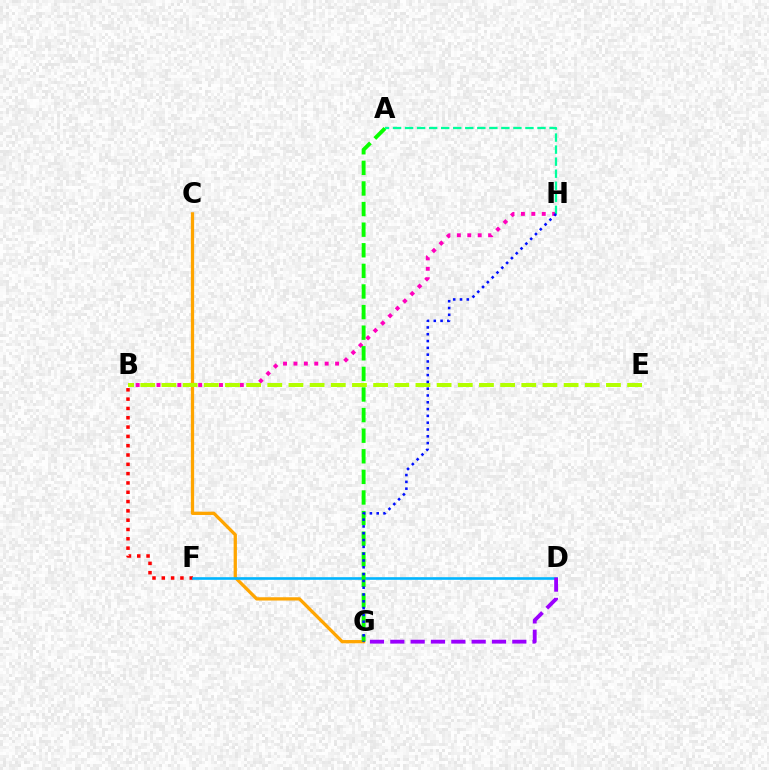{('C', 'G'): [{'color': '#ffa500', 'line_style': 'solid', 'thickness': 2.36}], ('B', 'F'): [{'color': '#ff0000', 'line_style': 'dotted', 'thickness': 2.53}], ('B', 'H'): [{'color': '#ff00bd', 'line_style': 'dotted', 'thickness': 2.83}], ('D', 'F'): [{'color': '#00b5ff', 'line_style': 'solid', 'thickness': 1.88}], ('B', 'E'): [{'color': '#b3ff00', 'line_style': 'dashed', 'thickness': 2.88}], ('A', 'G'): [{'color': '#08ff00', 'line_style': 'dashed', 'thickness': 2.8}], ('A', 'H'): [{'color': '#00ff9d', 'line_style': 'dashed', 'thickness': 1.64}], ('D', 'G'): [{'color': '#9b00ff', 'line_style': 'dashed', 'thickness': 2.76}], ('G', 'H'): [{'color': '#0010ff', 'line_style': 'dotted', 'thickness': 1.85}]}